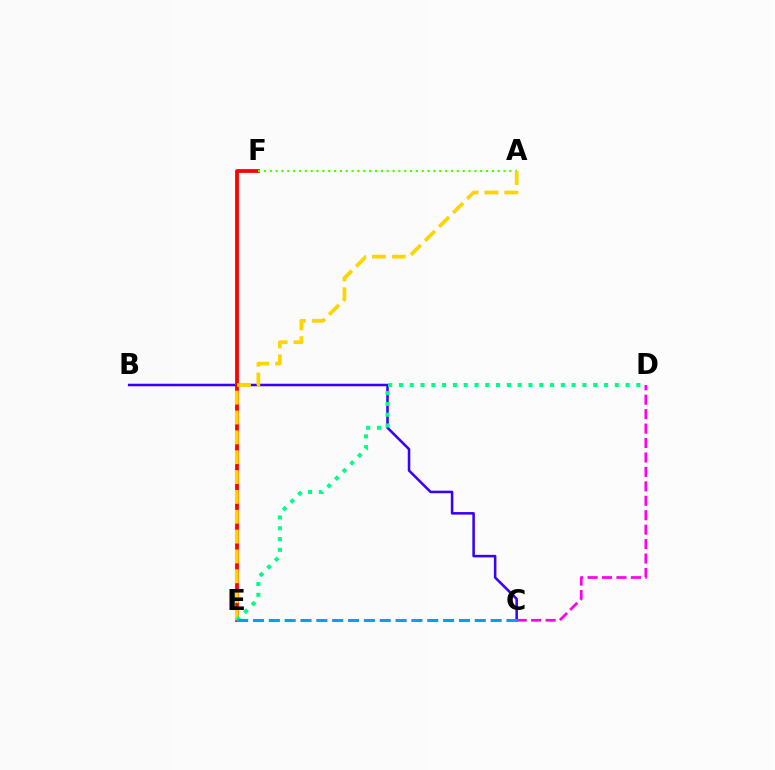{('B', 'C'): [{'color': '#3700ff', 'line_style': 'solid', 'thickness': 1.83}], ('E', 'F'): [{'color': '#ff0000', 'line_style': 'solid', 'thickness': 2.72}], ('A', 'F'): [{'color': '#4fff00', 'line_style': 'dotted', 'thickness': 1.59}], ('A', 'E'): [{'color': '#ffd500', 'line_style': 'dashed', 'thickness': 2.7}], ('D', 'E'): [{'color': '#00ff86', 'line_style': 'dotted', 'thickness': 2.93}], ('C', 'D'): [{'color': '#ff00ed', 'line_style': 'dashed', 'thickness': 1.96}], ('C', 'E'): [{'color': '#009eff', 'line_style': 'dashed', 'thickness': 2.15}]}